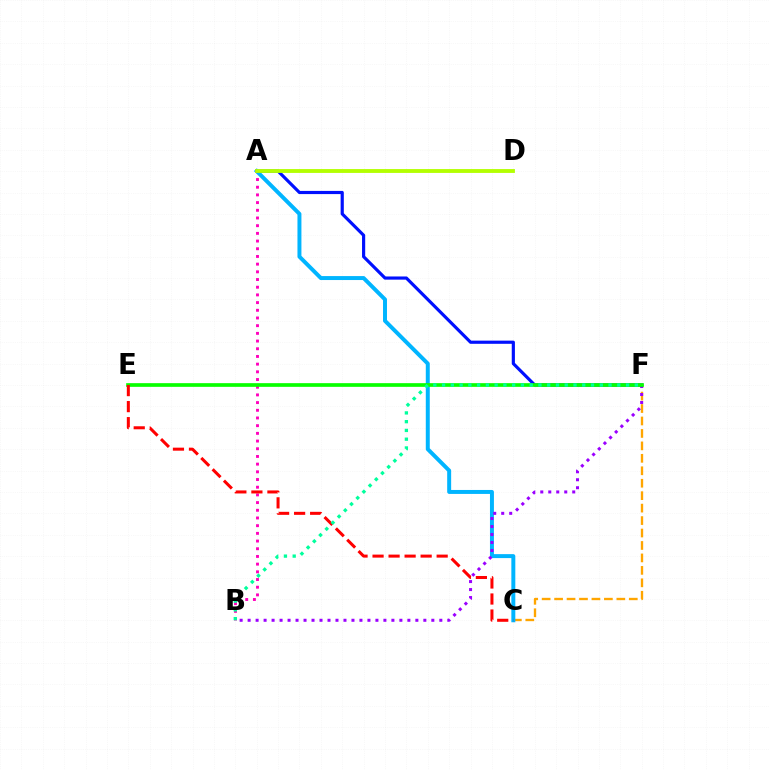{('C', 'F'): [{'color': '#ffa500', 'line_style': 'dashed', 'thickness': 1.69}], ('A', 'B'): [{'color': '#ff00bd', 'line_style': 'dotted', 'thickness': 2.09}], ('A', 'C'): [{'color': '#00b5ff', 'line_style': 'solid', 'thickness': 2.86}], ('B', 'F'): [{'color': '#9b00ff', 'line_style': 'dotted', 'thickness': 2.17}, {'color': '#00ff9d', 'line_style': 'dotted', 'thickness': 2.38}], ('A', 'F'): [{'color': '#0010ff', 'line_style': 'solid', 'thickness': 2.28}], ('A', 'D'): [{'color': '#b3ff00', 'line_style': 'solid', 'thickness': 2.77}], ('E', 'F'): [{'color': '#08ff00', 'line_style': 'solid', 'thickness': 2.65}], ('C', 'E'): [{'color': '#ff0000', 'line_style': 'dashed', 'thickness': 2.18}]}